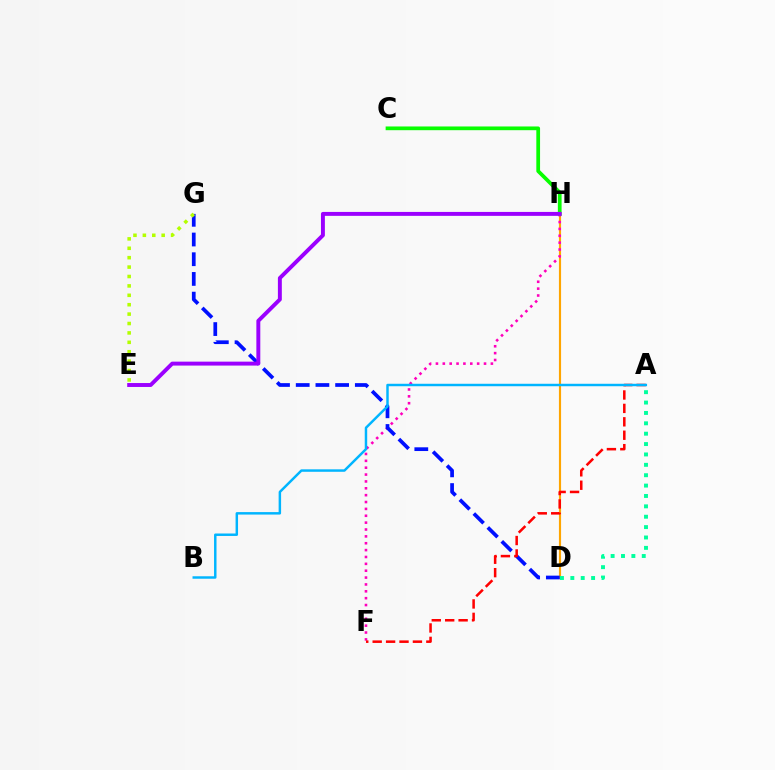{('D', 'H'): [{'color': '#ffa500', 'line_style': 'solid', 'thickness': 1.55}], ('A', 'D'): [{'color': '#00ff9d', 'line_style': 'dotted', 'thickness': 2.82}], ('F', 'H'): [{'color': '#ff00bd', 'line_style': 'dotted', 'thickness': 1.87}], ('D', 'G'): [{'color': '#0010ff', 'line_style': 'dashed', 'thickness': 2.68}], ('E', 'G'): [{'color': '#b3ff00', 'line_style': 'dotted', 'thickness': 2.55}], ('C', 'H'): [{'color': '#08ff00', 'line_style': 'solid', 'thickness': 2.68}], ('A', 'F'): [{'color': '#ff0000', 'line_style': 'dashed', 'thickness': 1.82}], ('E', 'H'): [{'color': '#9b00ff', 'line_style': 'solid', 'thickness': 2.83}], ('A', 'B'): [{'color': '#00b5ff', 'line_style': 'solid', 'thickness': 1.77}]}